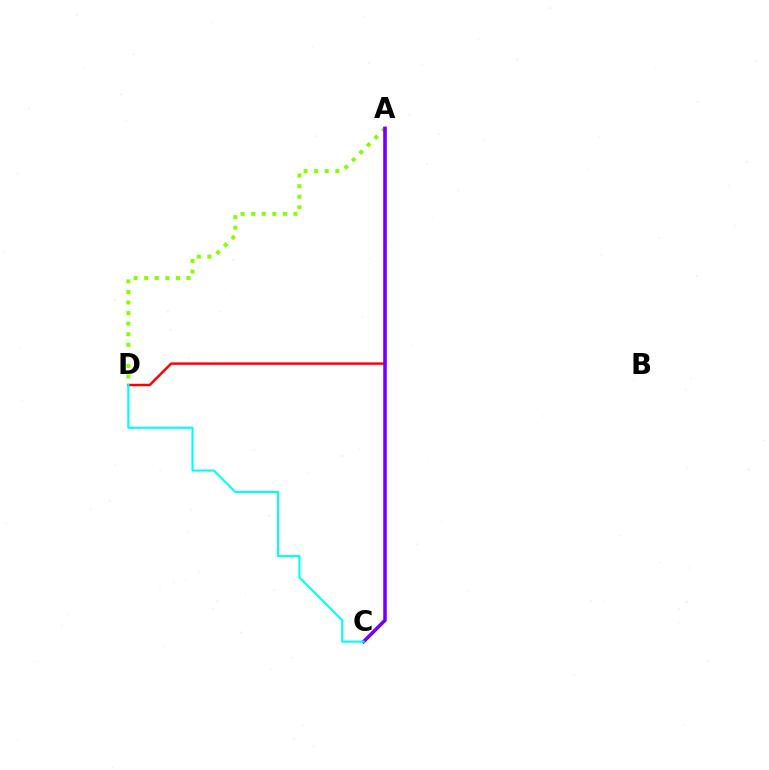{('A', 'D'): [{'color': '#84ff00', 'line_style': 'dotted', 'thickness': 2.87}, {'color': '#ff0000', 'line_style': 'solid', 'thickness': 1.76}], ('A', 'C'): [{'color': '#7200ff', 'line_style': 'solid', 'thickness': 2.53}], ('C', 'D'): [{'color': '#00fff6', 'line_style': 'solid', 'thickness': 1.51}]}